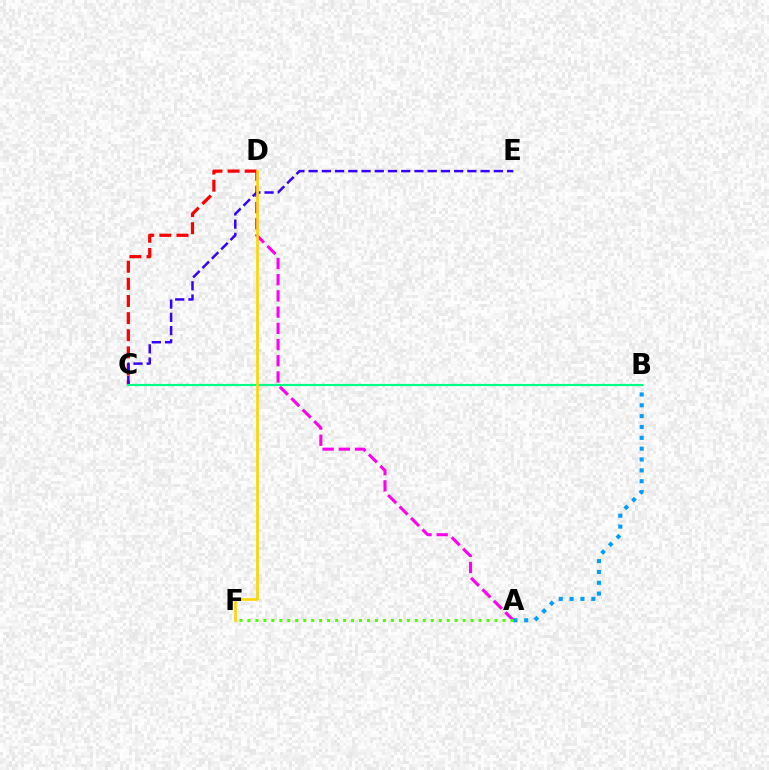{('A', 'D'): [{'color': '#ff00ed', 'line_style': 'dashed', 'thickness': 2.2}], ('A', 'B'): [{'color': '#009eff', 'line_style': 'dotted', 'thickness': 2.95}], ('A', 'F'): [{'color': '#4fff00', 'line_style': 'dotted', 'thickness': 2.17}], ('C', 'D'): [{'color': '#ff0000', 'line_style': 'dashed', 'thickness': 2.33}], ('C', 'E'): [{'color': '#3700ff', 'line_style': 'dashed', 'thickness': 1.8}], ('B', 'C'): [{'color': '#00ff86', 'line_style': 'solid', 'thickness': 1.56}], ('D', 'F'): [{'color': '#ffd500', 'line_style': 'solid', 'thickness': 1.9}]}